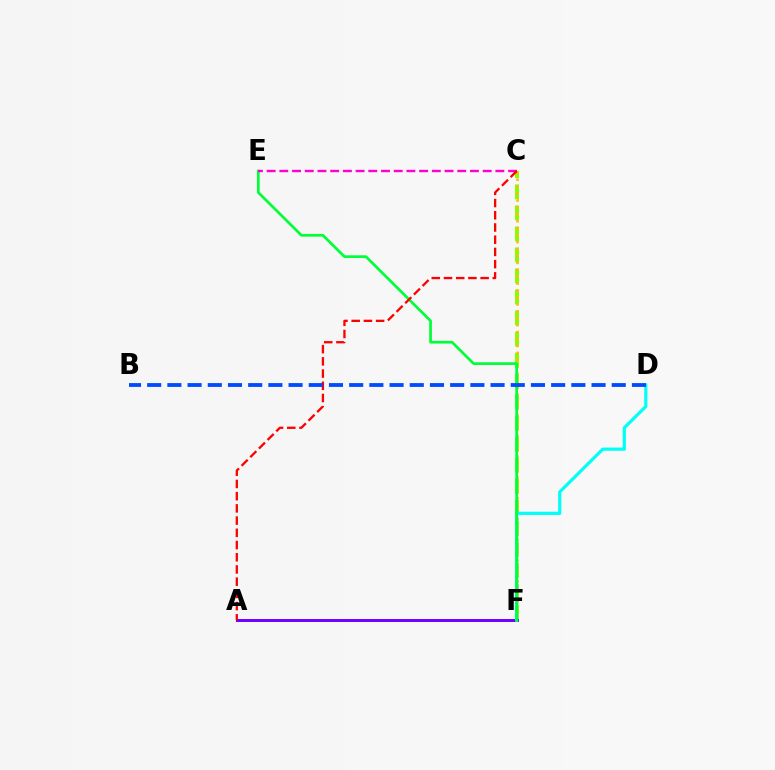{('C', 'F'): [{'color': '#84ff00', 'line_style': 'dashed', 'thickness': 2.86}, {'color': '#ffbd00', 'line_style': 'dotted', 'thickness': 1.88}], ('A', 'F'): [{'color': '#7200ff', 'line_style': 'solid', 'thickness': 2.14}], ('D', 'F'): [{'color': '#00fff6', 'line_style': 'solid', 'thickness': 2.3}], ('E', 'F'): [{'color': '#00ff39', 'line_style': 'solid', 'thickness': 1.96}], ('C', 'E'): [{'color': '#ff00cf', 'line_style': 'dashed', 'thickness': 1.73}], ('A', 'C'): [{'color': '#ff0000', 'line_style': 'dashed', 'thickness': 1.66}], ('B', 'D'): [{'color': '#004bff', 'line_style': 'dashed', 'thickness': 2.74}]}